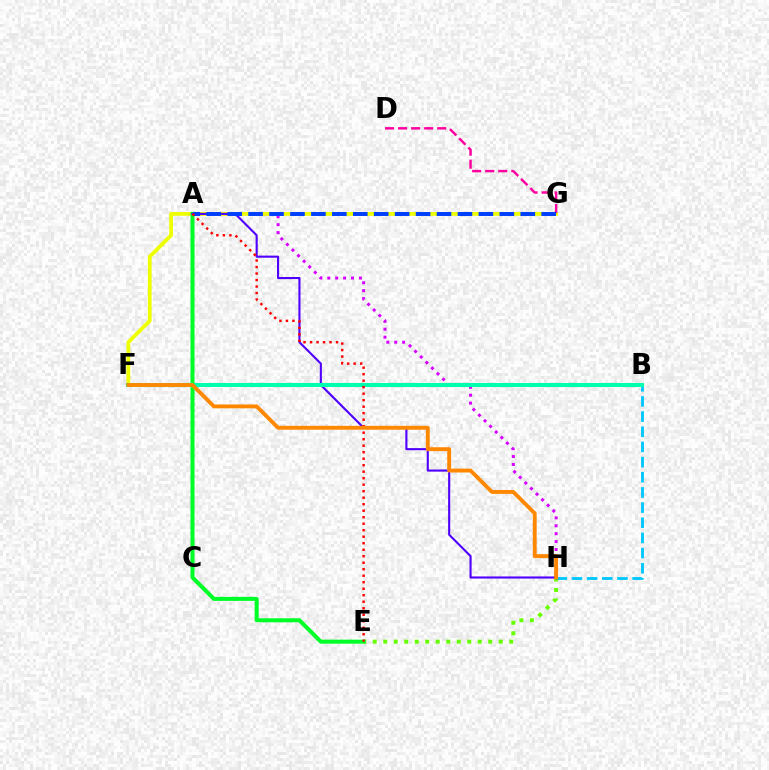{('A', 'H'): [{'color': '#d600ff', 'line_style': 'dotted', 'thickness': 2.15}, {'color': '#4f00ff', 'line_style': 'solid', 'thickness': 1.52}], ('E', 'H'): [{'color': '#66ff00', 'line_style': 'dotted', 'thickness': 2.85}], ('F', 'G'): [{'color': '#eeff00', 'line_style': 'solid', 'thickness': 2.73}], ('B', 'H'): [{'color': '#00c7ff', 'line_style': 'dashed', 'thickness': 2.06}], ('A', 'E'): [{'color': '#00ff27', 'line_style': 'solid', 'thickness': 2.89}, {'color': '#ff0000', 'line_style': 'dotted', 'thickness': 1.77}], ('D', 'G'): [{'color': '#ff00a0', 'line_style': 'dashed', 'thickness': 1.77}], ('A', 'G'): [{'color': '#003fff', 'line_style': 'dashed', 'thickness': 2.84}], ('B', 'F'): [{'color': '#00ffaf', 'line_style': 'solid', 'thickness': 2.94}], ('F', 'H'): [{'color': '#ff8800', 'line_style': 'solid', 'thickness': 2.8}]}